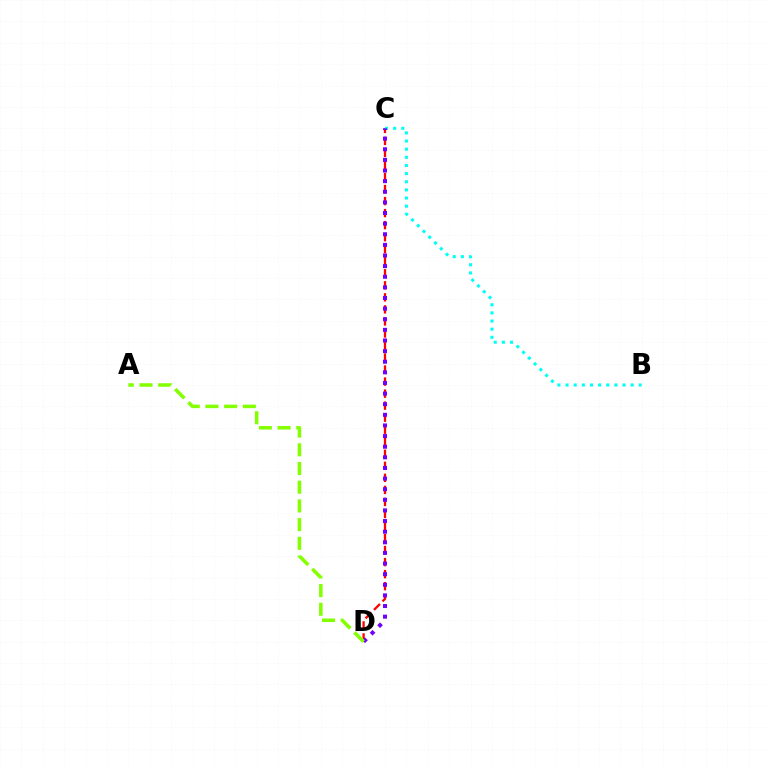{('C', 'D'): [{'color': '#ff0000', 'line_style': 'dashed', 'thickness': 1.63}, {'color': '#7200ff', 'line_style': 'dotted', 'thickness': 2.89}], ('B', 'C'): [{'color': '#00fff6', 'line_style': 'dotted', 'thickness': 2.21}], ('A', 'D'): [{'color': '#84ff00', 'line_style': 'dashed', 'thickness': 2.54}]}